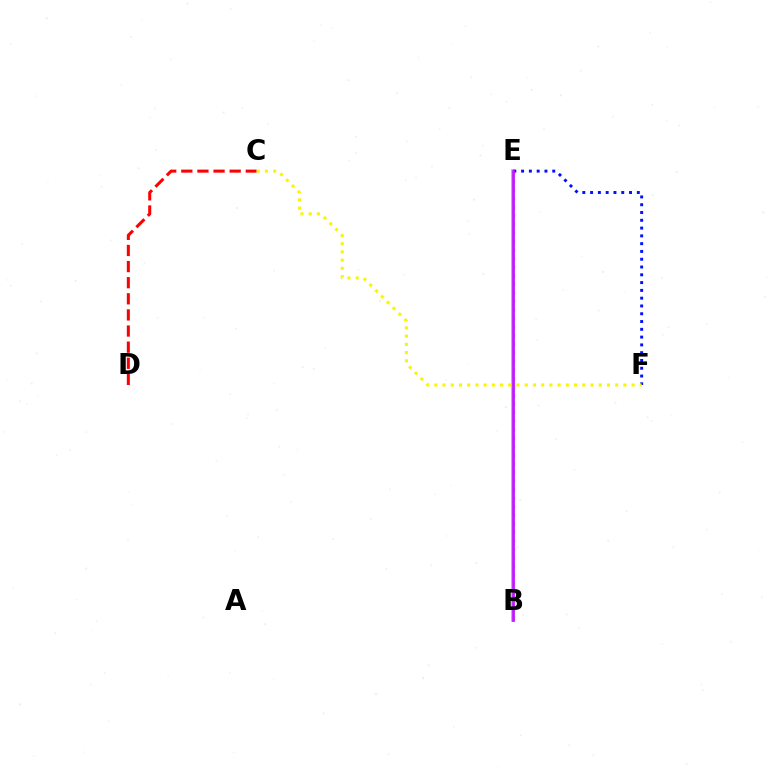{('B', 'E'): [{'color': '#08ff00', 'line_style': 'dotted', 'thickness': 2.32}, {'color': '#00fff6', 'line_style': 'solid', 'thickness': 2.7}, {'color': '#ee00ff', 'line_style': 'solid', 'thickness': 1.91}], ('C', 'D'): [{'color': '#ff0000', 'line_style': 'dashed', 'thickness': 2.19}], ('E', 'F'): [{'color': '#0010ff', 'line_style': 'dotted', 'thickness': 2.12}], ('C', 'F'): [{'color': '#fcf500', 'line_style': 'dotted', 'thickness': 2.23}]}